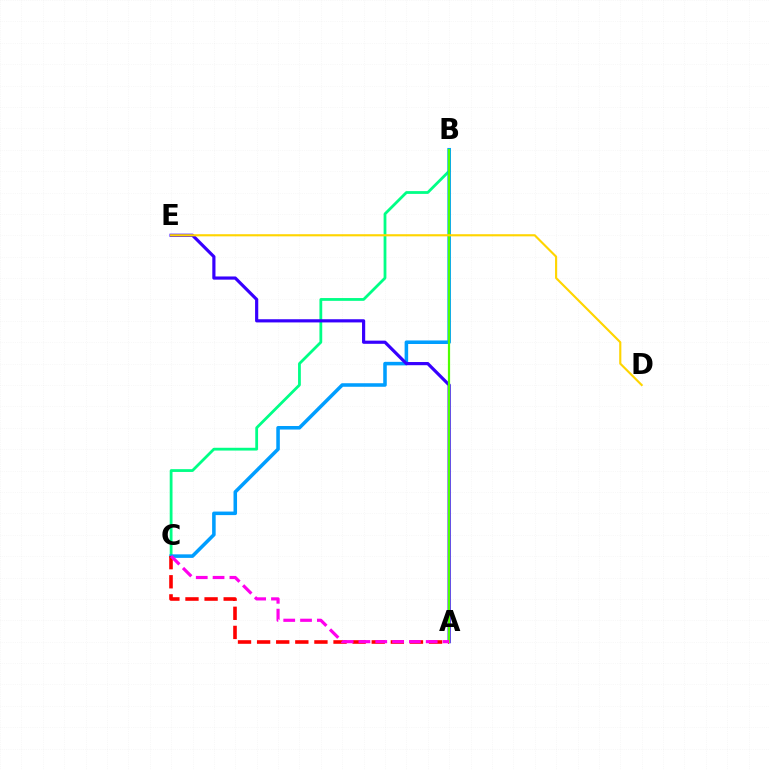{('B', 'C'): [{'color': '#00ff86', 'line_style': 'solid', 'thickness': 2.01}, {'color': '#009eff', 'line_style': 'solid', 'thickness': 2.55}], ('A', 'E'): [{'color': '#3700ff', 'line_style': 'solid', 'thickness': 2.29}], ('A', 'B'): [{'color': '#4fff00', 'line_style': 'solid', 'thickness': 1.59}], ('D', 'E'): [{'color': '#ffd500', 'line_style': 'solid', 'thickness': 1.54}], ('A', 'C'): [{'color': '#ff0000', 'line_style': 'dashed', 'thickness': 2.6}, {'color': '#ff00ed', 'line_style': 'dashed', 'thickness': 2.28}]}